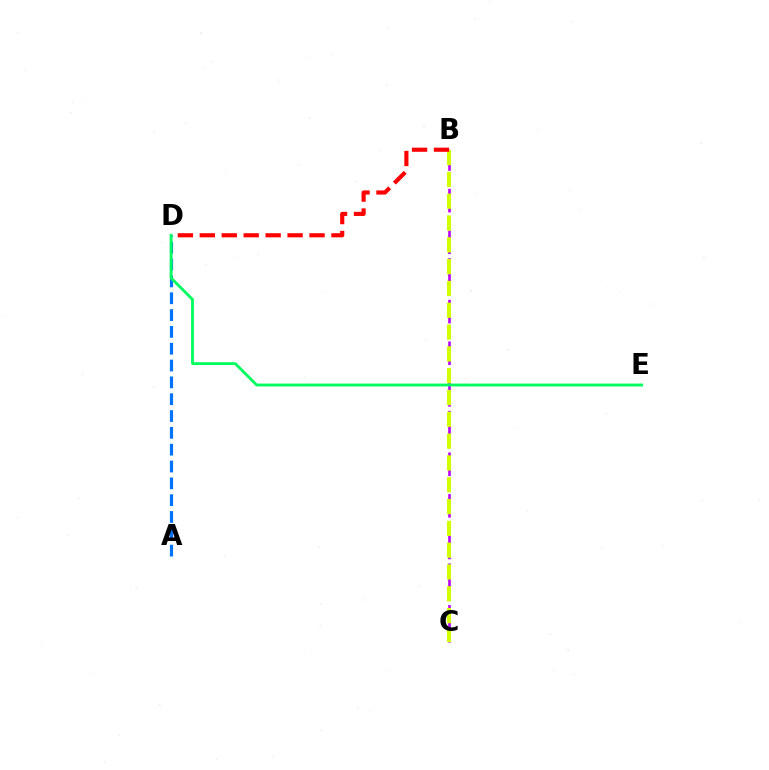{('A', 'D'): [{'color': '#0074ff', 'line_style': 'dashed', 'thickness': 2.29}], ('B', 'C'): [{'color': '#b900ff', 'line_style': 'dashed', 'thickness': 1.88}, {'color': '#d1ff00', 'line_style': 'dashed', 'thickness': 2.96}], ('D', 'E'): [{'color': '#00ff5c', 'line_style': 'solid', 'thickness': 2.04}], ('B', 'D'): [{'color': '#ff0000', 'line_style': 'dashed', 'thickness': 2.98}]}